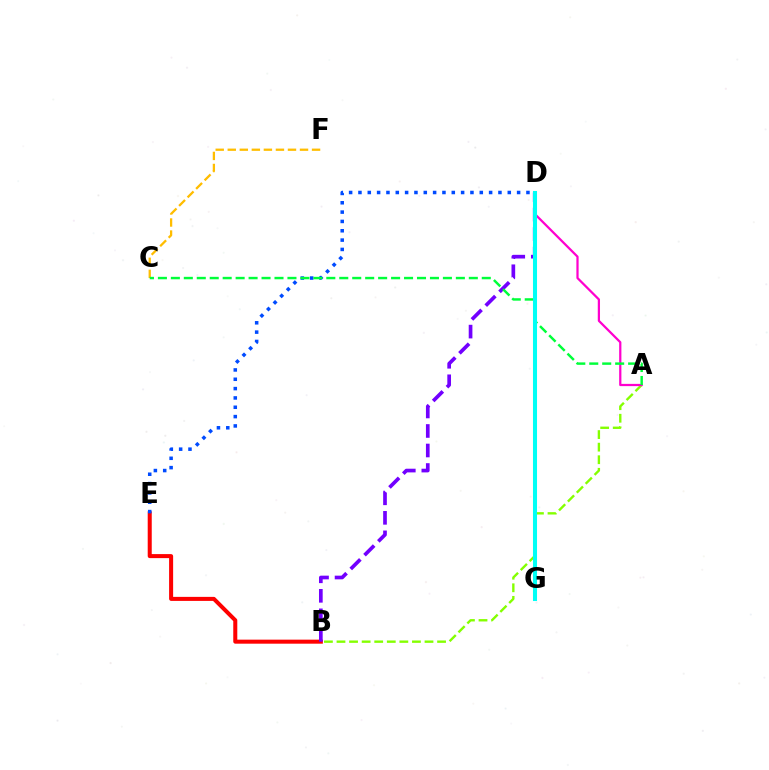{('B', 'E'): [{'color': '#ff0000', 'line_style': 'solid', 'thickness': 2.9}], ('A', 'B'): [{'color': '#84ff00', 'line_style': 'dashed', 'thickness': 1.71}], ('A', 'D'): [{'color': '#ff00cf', 'line_style': 'solid', 'thickness': 1.61}], ('D', 'E'): [{'color': '#004bff', 'line_style': 'dotted', 'thickness': 2.54}], ('B', 'D'): [{'color': '#7200ff', 'line_style': 'dashed', 'thickness': 2.65}], ('C', 'F'): [{'color': '#ffbd00', 'line_style': 'dashed', 'thickness': 1.64}], ('A', 'C'): [{'color': '#00ff39', 'line_style': 'dashed', 'thickness': 1.76}], ('D', 'G'): [{'color': '#00fff6', 'line_style': 'solid', 'thickness': 2.92}]}